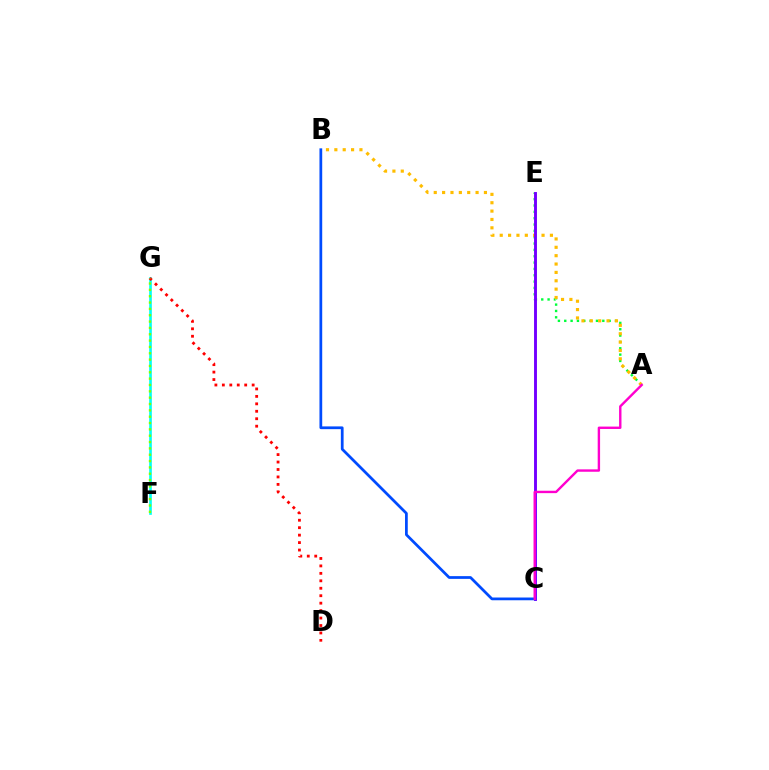{('F', 'G'): [{'color': '#00fff6', 'line_style': 'solid', 'thickness': 1.91}, {'color': '#84ff00', 'line_style': 'dotted', 'thickness': 1.72}], ('A', 'E'): [{'color': '#00ff39', 'line_style': 'dotted', 'thickness': 1.72}], ('D', 'G'): [{'color': '#ff0000', 'line_style': 'dotted', 'thickness': 2.02}], ('A', 'B'): [{'color': '#ffbd00', 'line_style': 'dotted', 'thickness': 2.27}], ('C', 'E'): [{'color': '#7200ff', 'line_style': 'solid', 'thickness': 2.09}], ('B', 'C'): [{'color': '#004bff', 'line_style': 'solid', 'thickness': 1.98}], ('A', 'C'): [{'color': '#ff00cf', 'line_style': 'solid', 'thickness': 1.73}]}